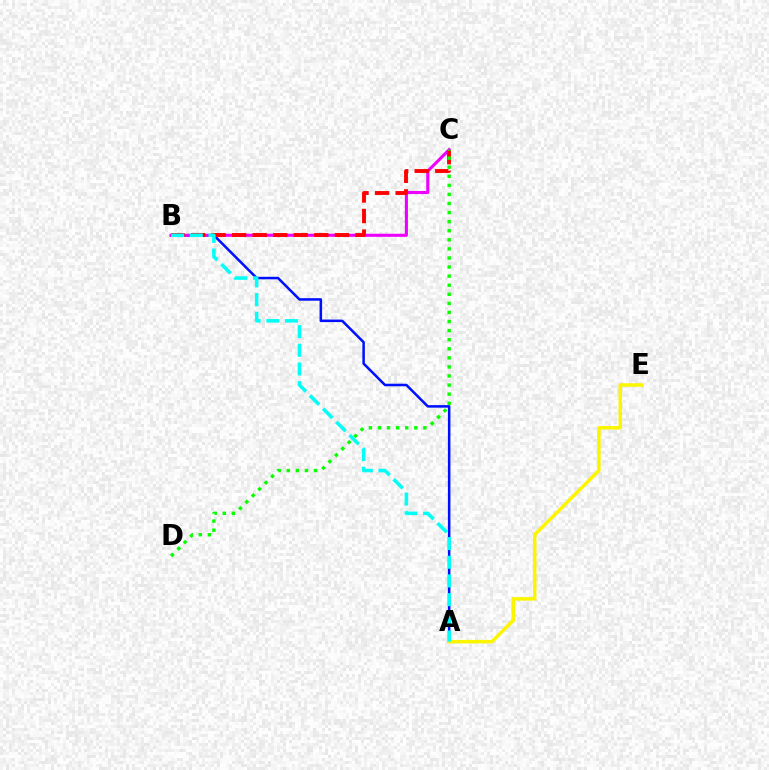{('A', 'B'): [{'color': '#0010ff', 'line_style': 'solid', 'thickness': 1.82}, {'color': '#00fff6', 'line_style': 'dashed', 'thickness': 2.54}], ('B', 'C'): [{'color': '#ee00ff', 'line_style': 'solid', 'thickness': 2.23}, {'color': '#ff0000', 'line_style': 'dashed', 'thickness': 2.79}], ('C', 'D'): [{'color': '#08ff00', 'line_style': 'dotted', 'thickness': 2.47}], ('A', 'E'): [{'color': '#fcf500', 'line_style': 'solid', 'thickness': 2.53}]}